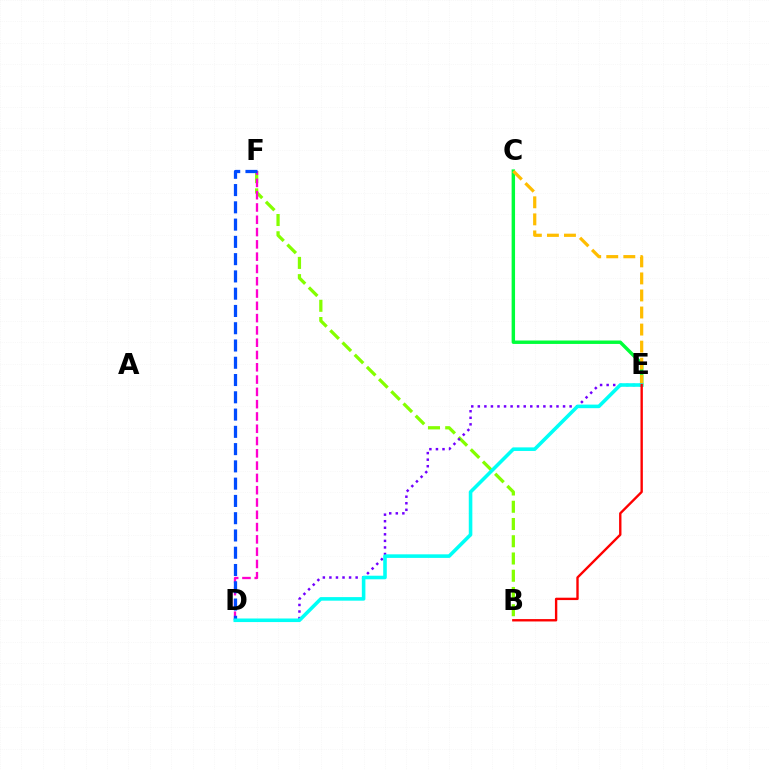{('B', 'F'): [{'color': '#84ff00', 'line_style': 'dashed', 'thickness': 2.34}], ('D', 'F'): [{'color': '#ff00cf', 'line_style': 'dashed', 'thickness': 1.67}, {'color': '#004bff', 'line_style': 'dashed', 'thickness': 2.35}], ('C', 'E'): [{'color': '#00ff39', 'line_style': 'solid', 'thickness': 2.47}, {'color': '#ffbd00', 'line_style': 'dashed', 'thickness': 2.32}], ('D', 'E'): [{'color': '#7200ff', 'line_style': 'dotted', 'thickness': 1.78}, {'color': '#00fff6', 'line_style': 'solid', 'thickness': 2.57}], ('B', 'E'): [{'color': '#ff0000', 'line_style': 'solid', 'thickness': 1.71}]}